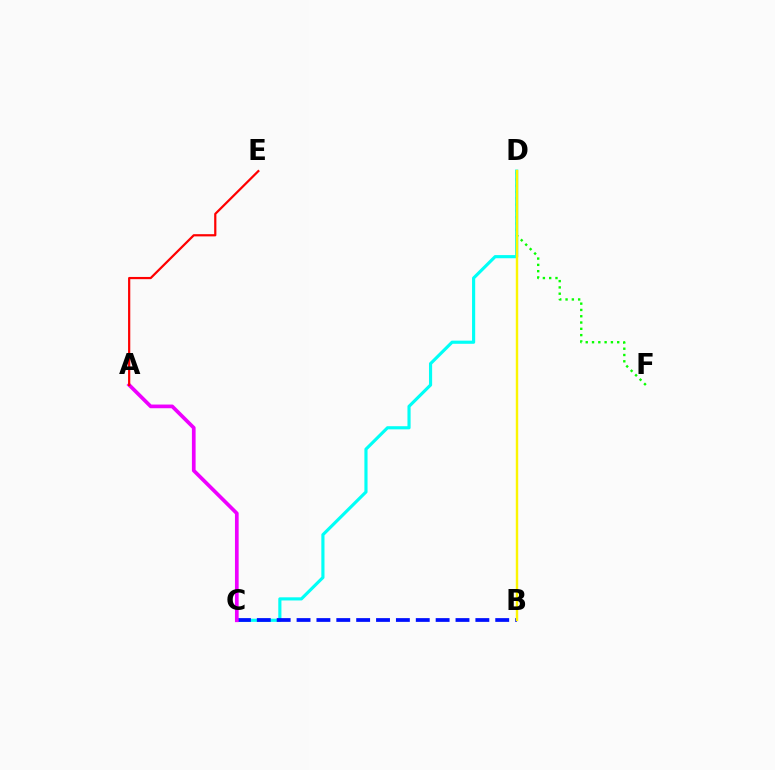{('D', 'F'): [{'color': '#08ff00', 'line_style': 'dotted', 'thickness': 1.71}], ('C', 'D'): [{'color': '#00fff6', 'line_style': 'solid', 'thickness': 2.27}], ('B', 'C'): [{'color': '#0010ff', 'line_style': 'dashed', 'thickness': 2.7}], ('A', 'C'): [{'color': '#ee00ff', 'line_style': 'solid', 'thickness': 2.66}], ('B', 'D'): [{'color': '#fcf500', 'line_style': 'solid', 'thickness': 1.74}], ('A', 'E'): [{'color': '#ff0000', 'line_style': 'solid', 'thickness': 1.59}]}